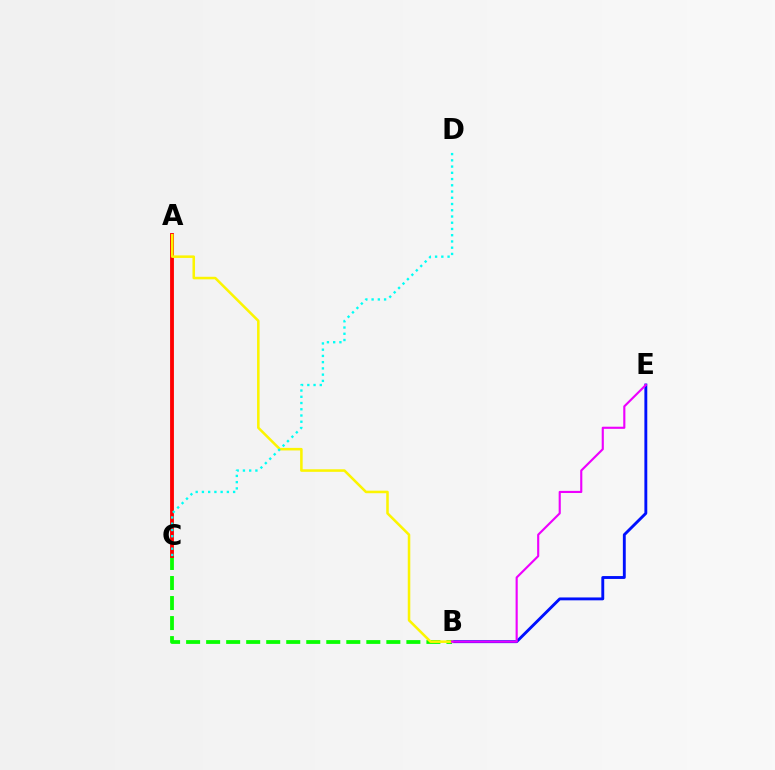{('B', 'C'): [{'color': '#08ff00', 'line_style': 'dashed', 'thickness': 2.72}], ('A', 'C'): [{'color': '#ff0000', 'line_style': 'solid', 'thickness': 2.76}], ('B', 'E'): [{'color': '#0010ff', 'line_style': 'solid', 'thickness': 2.08}, {'color': '#ee00ff', 'line_style': 'solid', 'thickness': 1.54}], ('A', 'B'): [{'color': '#fcf500', 'line_style': 'solid', 'thickness': 1.83}], ('C', 'D'): [{'color': '#00fff6', 'line_style': 'dotted', 'thickness': 1.7}]}